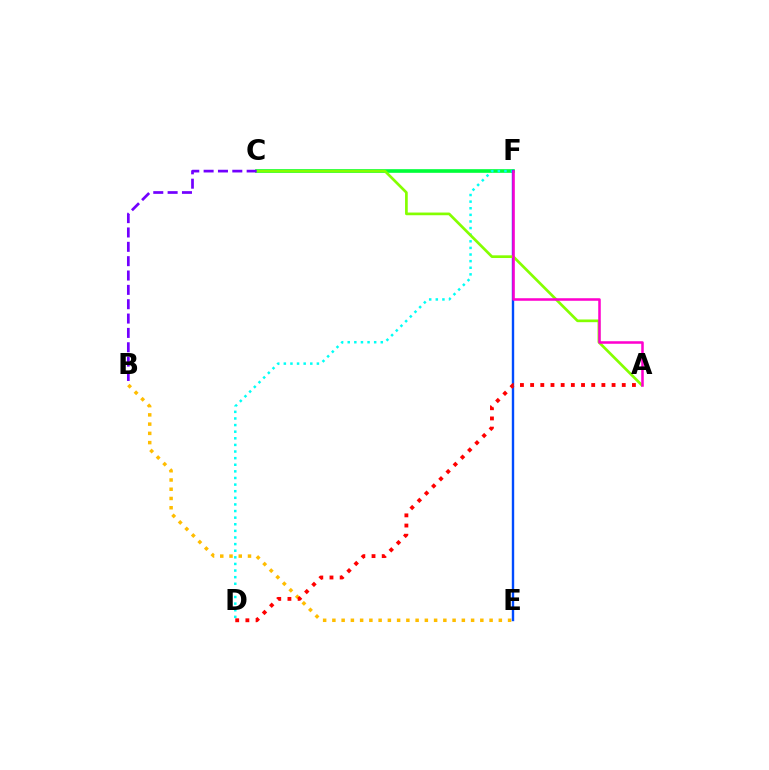{('C', 'F'): [{'color': '#00ff39', 'line_style': 'solid', 'thickness': 2.62}], ('D', 'F'): [{'color': '#00fff6', 'line_style': 'dotted', 'thickness': 1.8}], ('B', 'E'): [{'color': '#ffbd00', 'line_style': 'dotted', 'thickness': 2.51}], ('E', 'F'): [{'color': '#004bff', 'line_style': 'solid', 'thickness': 1.72}], ('A', 'C'): [{'color': '#84ff00', 'line_style': 'solid', 'thickness': 1.94}], ('A', 'F'): [{'color': '#ff00cf', 'line_style': 'solid', 'thickness': 1.83}], ('A', 'D'): [{'color': '#ff0000', 'line_style': 'dotted', 'thickness': 2.77}], ('B', 'C'): [{'color': '#7200ff', 'line_style': 'dashed', 'thickness': 1.95}]}